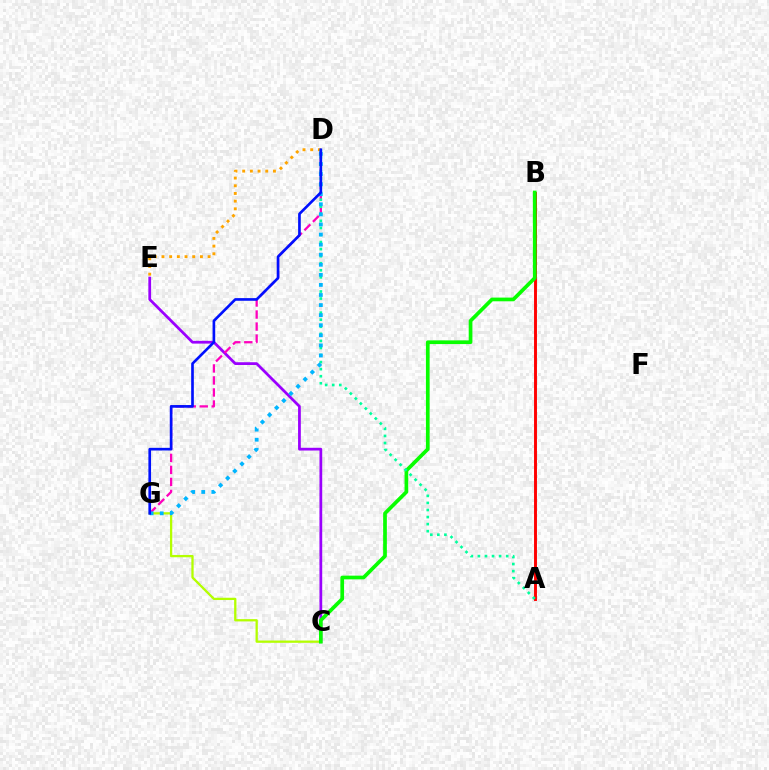{('A', 'B'): [{'color': '#ff0000', 'line_style': 'solid', 'thickness': 2.1}], ('C', 'E'): [{'color': '#9b00ff', 'line_style': 'solid', 'thickness': 1.98}], ('C', 'G'): [{'color': '#b3ff00', 'line_style': 'solid', 'thickness': 1.64}], ('B', 'C'): [{'color': '#08ff00', 'line_style': 'solid', 'thickness': 2.67}], ('D', 'E'): [{'color': '#ffa500', 'line_style': 'dotted', 'thickness': 2.09}], ('D', 'G'): [{'color': '#ff00bd', 'line_style': 'dashed', 'thickness': 1.63}, {'color': '#00b5ff', 'line_style': 'dotted', 'thickness': 2.74}, {'color': '#0010ff', 'line_style': 'solid', 'thickness': 1.91}], ('A', 'D'): [{'color': '#00ff9d', 'line_style': 'dotted', 'thickness': 1.92}]}